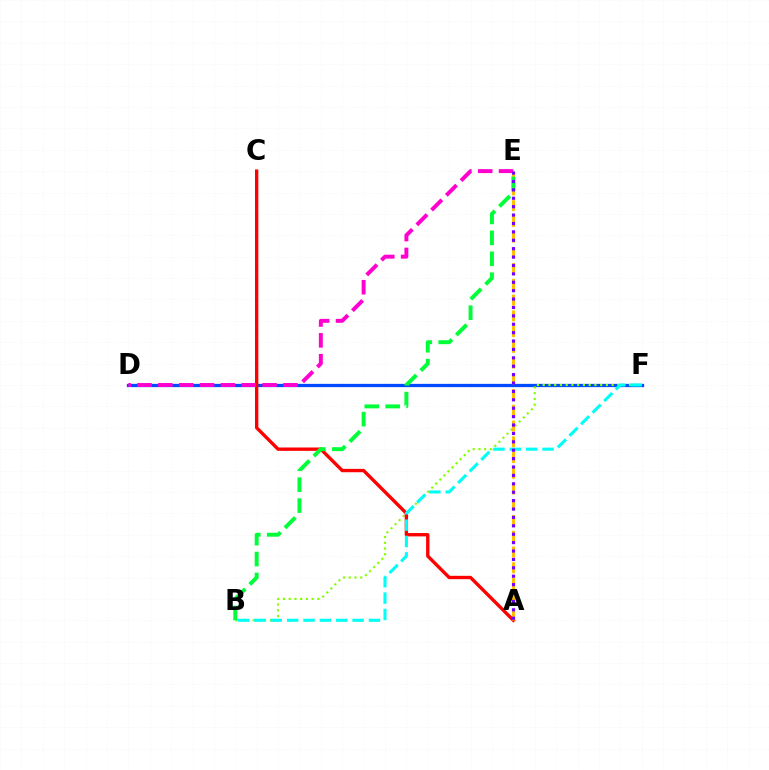{('D', 'F'): [{'color': '#004bff', 'line_style': 'solid', 'thickness': 2.36}], ('B', 'F'): [{'color': '#84ff00', 'line_style': 'dotted', 'thickness': 1.56}, {'color': '#00fff6', 'line_style': 'dashed', 'thickness': 2.22}], ('A', 'C'): [{'color': '#ff0000', 'line_style': 'solid', 'thickness': 2.42}], ('A', 'E'): [{'color': '#ffbd00', 'line_style': 'dashed', 'thickness': 2.14}, {'color': '#7200ff', 'line_style': 'dotted', 'thickness': 2.28}], ('B', 'E'): [{'color': '#00ff39', 'line_style': 'dashed', 'thickness': 2.84}], ('D', 'E'): [{'color': '#ff00cf', 'line_style': 'dashed', 'thickness': 2.83}]}